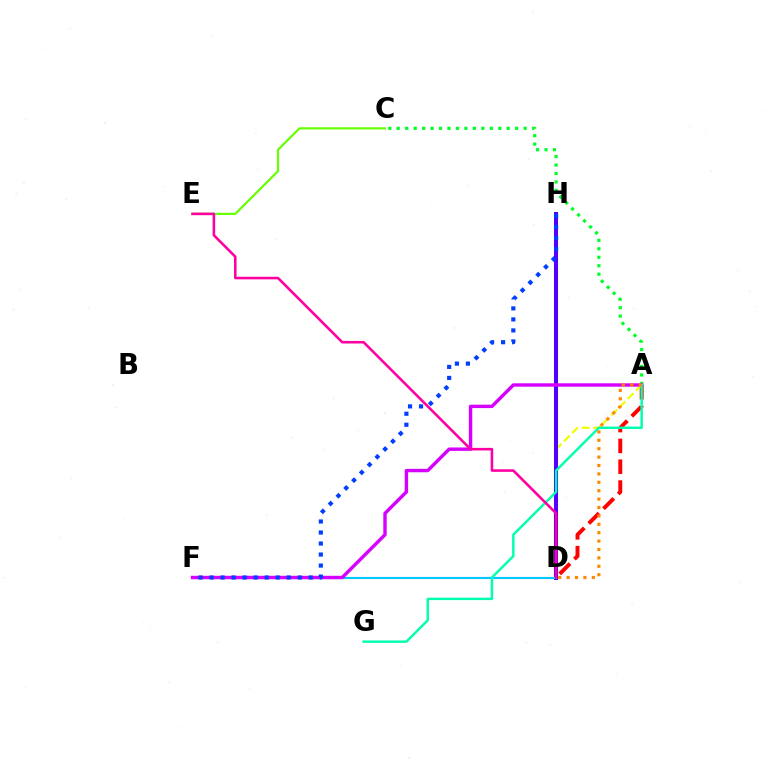{('A', 'C'): [{'color': '#00ff27', 'line_style': 'dotted', 'thickness': 2.3}], ('A', 'D'): [{'color': '#ff0000', 'line_style': 'dashed', 'thickness': 2.83}, {'color': '#eeff00', 'line_style': 'dashed', 'thickness': 1.58}, {'color': '#ff8800', 'line_style': 'dotted', 'thickness': 2.28}], ('D', 'H'): [{'color': '#4f00ff', 'line_style': 'solid', 'thickness': 2.91}], ('D', 'F'): [{'color': '#00c7ff', 'line_style': 'solid', 'thickness': 1.55}], ('A', 'F'): [{'color': '#d600ff', 'line_style': 'solid', 'thickness': 2.45}], ('F', 'H'): [{'color': '#003fff', 'line_style': 'dotted', 'thickness': 2.99}], ('C', 'E'): [{'color': '#66ff00', 'line_style': 'solid', 'thickness': 1.57}], ('A', 'G'): [{'color': '#00ffaf', 'line_style': 'solid', 'thickness': 1.76}], ('D', 'E'): [{'color': '#ff00a0', 'line_style': 'solid', 'thickness': 1.86}]}